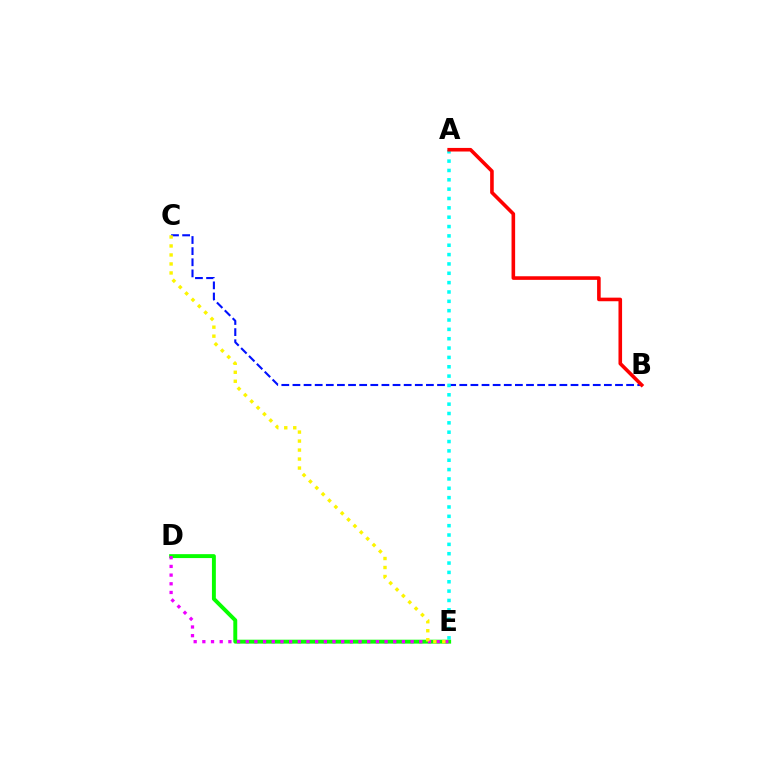{('B', 'C'): [{'color': '#0010ff', 'line_style': 'dashed', 'thickness': 1.51}], ('A', 'E'): [{'color': '#00fff6', 'line_style': 'dotted', 'thickness': 2.54}], ('D', 'E'): [{'color': '#08ff00', 'line_style': 'solid', 'thickness': 2.82}, {'color': '#ee00ff', 'line_style': 'dotted', 'thickness': 2.36}], ('C', 'E'): [{'color': '#fcf500', 'line_style': 'dotted', 'thickness': 2.44}], ('A', 'B'): [{'color': '#ff0000', 'line_style': 'solid', 'thickness': 2.59}]}